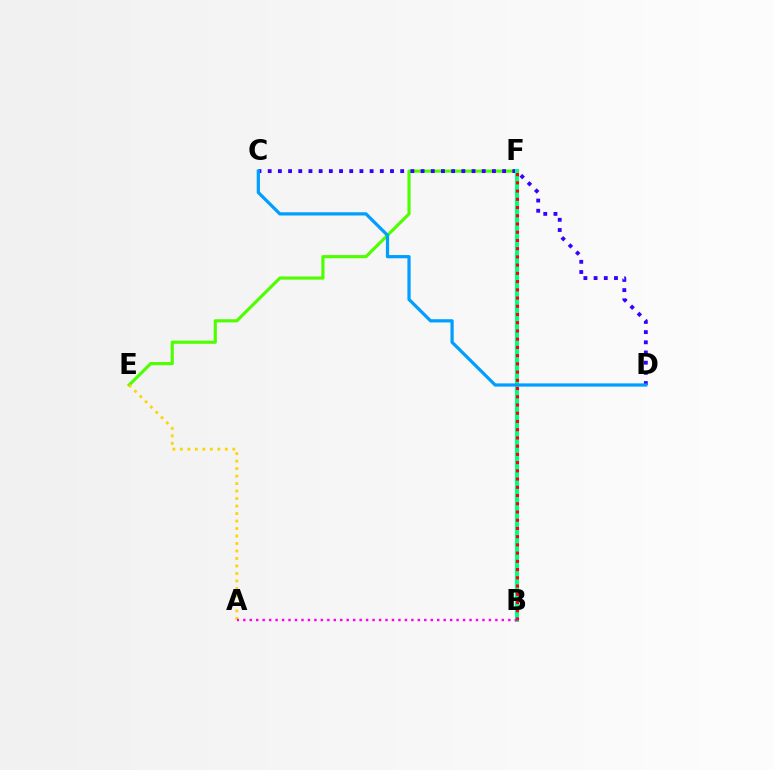{('E', 'F'): [{'color': '#4fff00', 'line_style': 'solid', 'thickness': 2.27}], ('C', 'D'): [{'color': '#3700ff', 'line_style': 'dotted', 'thickness': 2.77}, {'color': '#009eff', 'line_style': 'solid', 'thickness': 2.33}], ('A', 'E'): [{'color': '#ffd500', 'line_style': 'dotted', 'thickness': 2.03}], ('B', 'F'): [{'color': '#00ff86', 'line_style': 'solid', 'thickness': 2.88}, {'color': '#ff0000', 'line_style': 'dotted', 'thickness': 2.24}], ('A', 'B'): [{'color': '#ff00ed', 'line_style': 'dotted', 'thickness': 1.76}]}